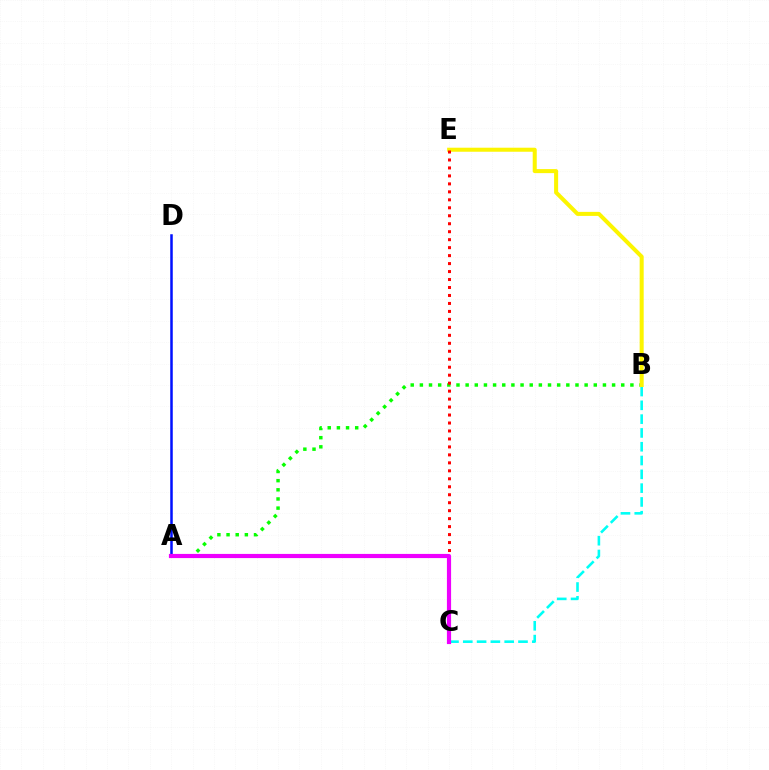{('B', 'C'): [{'color': '#00fff6', 'line_style': 'dashed', 'thickness': 1.87}], ('A', 'B'): [{'color': '#08ff00', 'line_style': 'dotted', 'thickness': 2.49}], ('B', 'E'): [{'color': '#fcf500', 'line_style': 'solid', 'thickness': 2.9}], ('A', 'D'): [{'color': '#0010ff', 'line_style': 'solid', 'thickness': 1.81}], ('C', 'E'): [{'color': '#ff0000', 'line_style': 'dotted', 'thickness': 2.17}], ('A', 'C'): [{'color': '#ee00ff', 'line_style': 'solid', 'thickness': 3.0}]}